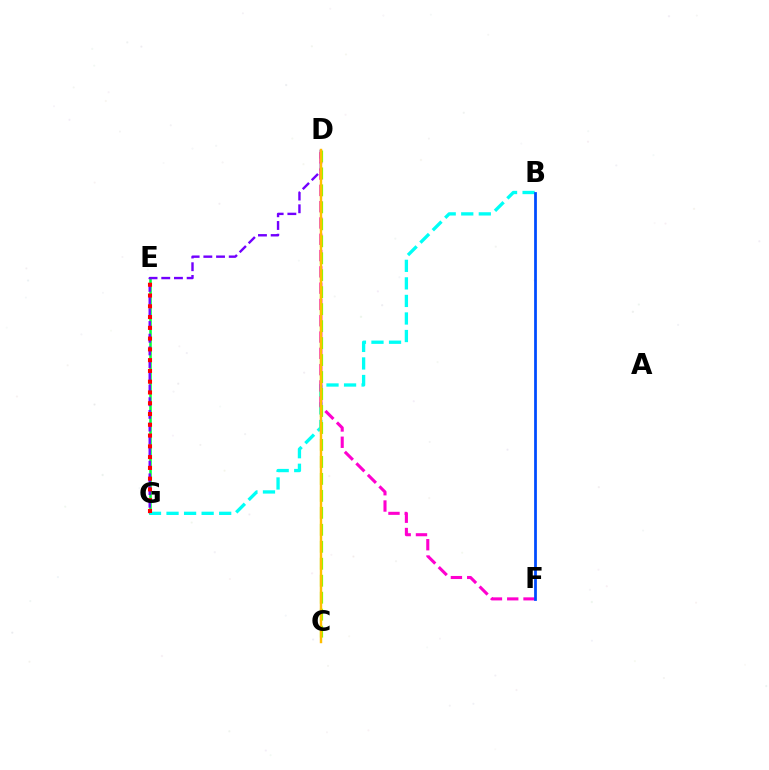{('E', 'G'): [{'color': '#00ff39', 'line_style': 'solid', 'thickness': 1.84}, {'color': '#ff0000', 'line_style': 'dotted', 'thickness': 2.93}], ('D', 'G'): [{'color': '#7200ff', 'line_style': 'dashed', 'thickness': 1.72}], ('B', 'G'): [{'color': '#00fff6', 'line_style': 'dashed', 'thickness': 2.38}], ('D', 'F'): [{'color': '#ff00cf', 'line_style': 'dashed', 'thickness': 2.21}], ('C', 'D'): [{'color': '#84ff00', 'line_style': 'dashed', 'thickness': 2.31}, {'color': '#ffbd00', 'line_style': 'solid', 'thickness': 1.75}], ('B', 'F'): [{'color': '#004bff', 'line_style': 'solid', 'thickness': 1.99}]}